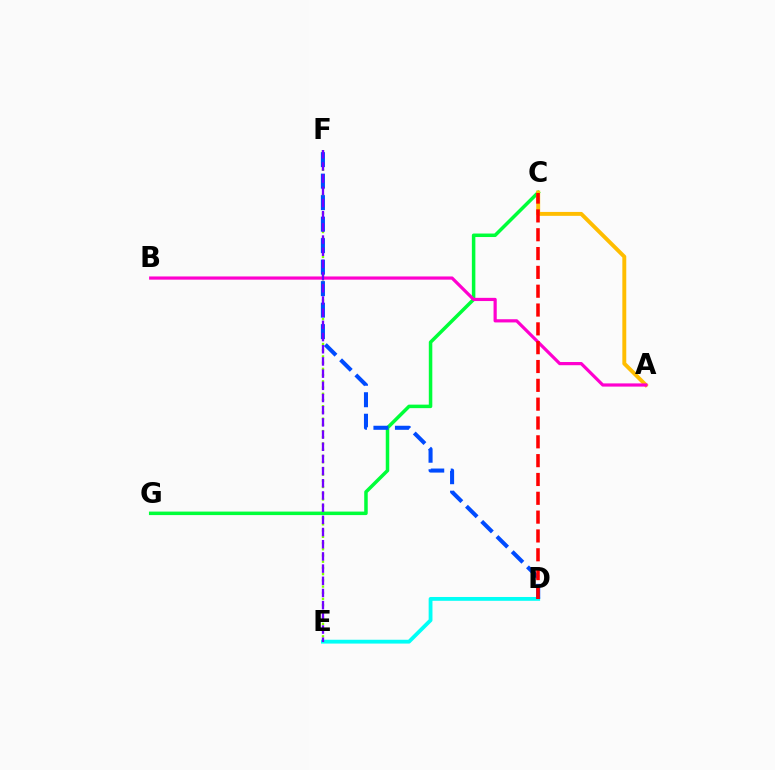{('D', 'E'): [{'color': '#00fff6', 'line_style': 'solid', 'thickness': 2.75}], ('E', 'F'): [{'color': '#84ff00', 'line_style': 'dotted', 'thickness': 1.69}, {'color': '#7200ff', 'line_style': 'dashed', 'thickness': 1.66}], ('C', 'G'): [{'color': '#00ff39', 'line_style': 'solid', 'thickness': 2.52}], ('A', 'C'): [{'color': '#ffbd00', 'line_style': 'solid', 'thickness': 2.83}], ('A', 'B'): [{'color': '#ff00cf', 'line_style': 'solid', 'thickness': 2.3}], ('D', 'F'): [{'color': '#004bff', 'line_style': 'dashed', 'thickness': 2.92}], ('C', 'D'): [{'color': '#ff0000', 'line_style': 'dashed', 'thickness': 2.56}]}